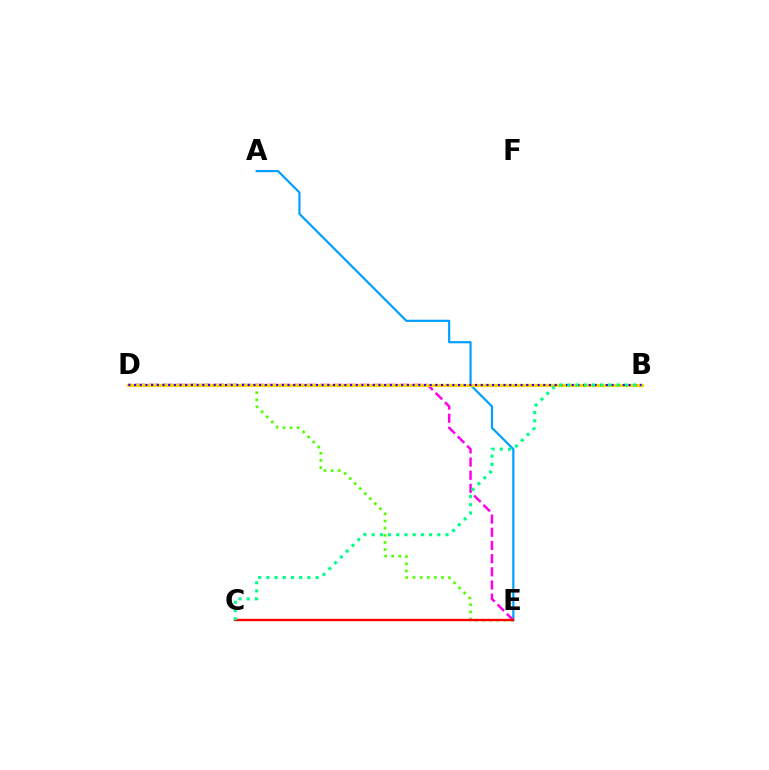{('A', 'E'): [{'color': '#009eff', 'line_style': 'solid', 'thickness': 1.57}], ('D', 'E'): [{'color': '#4fff00', 'line_style': 'dotted', 'thickness': 1.94}, {'color': '#ff00ed', 'line_style': 'dashed', 'thickness': 1.79}], ('B', 'D'): [{'color': '#ffd500', 'line_style': 'solid', 'thickness': 2.3}, {'color': '#3700ff', 'line_style': 'dotted', 'thickness': 1.54}], ('C', 'E'): [{'color': '#ff0000', 'line_style': 'solid', 'thickness': 1.68}], ('B', 'C'): [{'color': '#00ff86', 'line_style': 'dotted', 'thickness': 2.23}]}